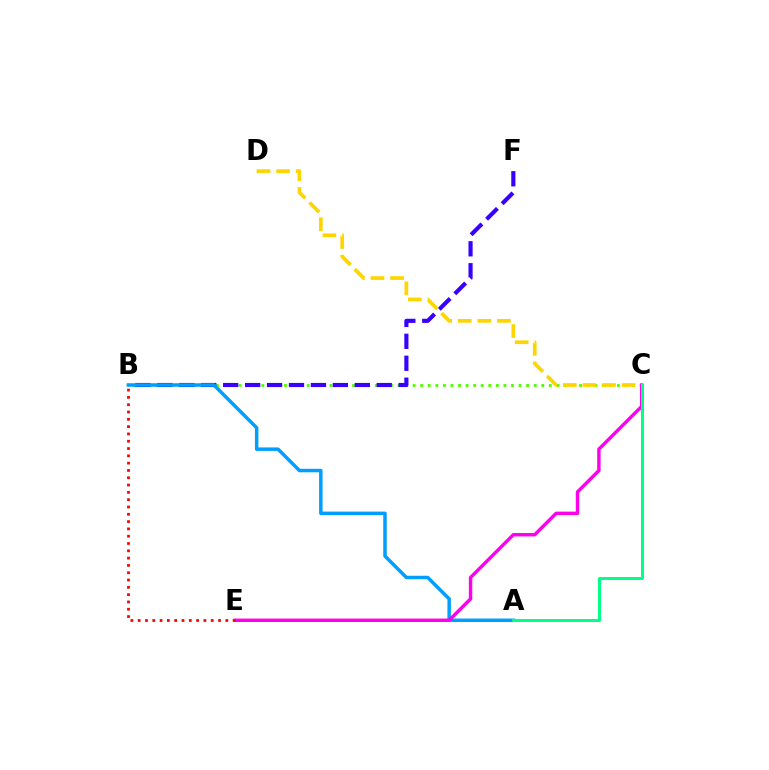{('B', 'C'): [{'color': '#4fff00', 'line_style': 'dotted', 'thickness': 2.06}], ('B', 'F'): [{'color': '#3700ff', 'line_style': 'dashed', 'thickness': 2.98}], ('A', 'B'): [{'color': '#009eff', 'line_style': 'solid', 'thickness': 2.51}], ('C', 'E'): [{'color': '#ff00ed', 'line_style': 'solid', 'thickness': 2.46}], ('A', 'C'): [{'color': '#00ff86', 'line_style': 'solid', 'thickness': 2.13}], ('B', 'E'): [{'color': '#ff0000', 'line_style': 'dotted', 'thickness': 1.98}], ('C', 'D'): [{'color': '#ffd500', 'line_style': 'dashed', 'thickness': 2.66}]}